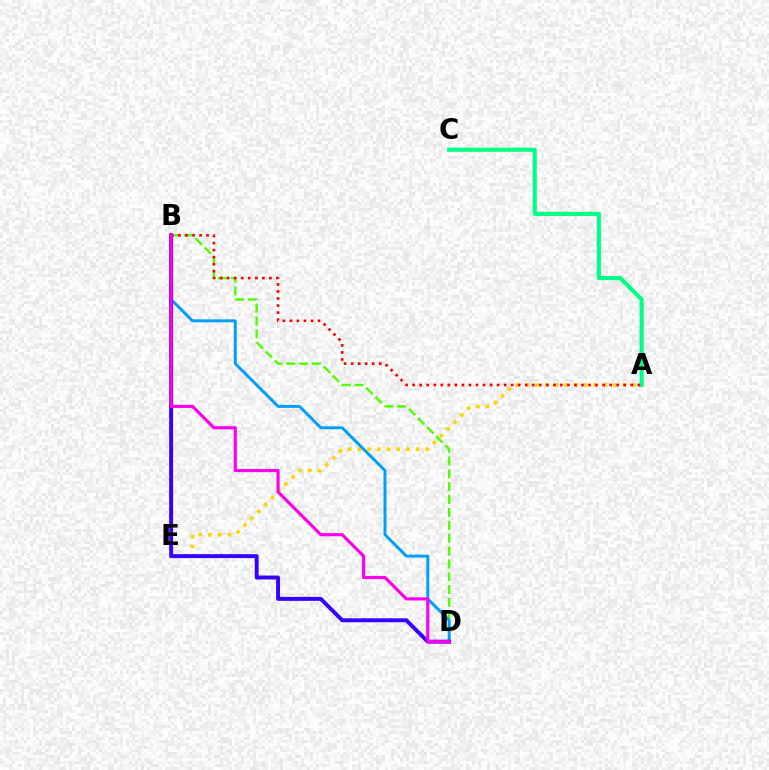{('A', 'E'): [{'color': '#ffd500', 'line_style': 'dotted', 'thickness': 2.64}], ('A', 'C'): [{'color': '#00ff86', 'line_style': 'solid', 'thickness': 2.96}], ('B', 'D'): [{'color': '#4fff00', 'line_style': 'dashed', 'thickness': 1.75}, {'color': '#009eff', 'line_style': 'solid', 'thickness': 2.12}, {'color': '#3700ff', 'line_style': 'solid', 'thickness': 2.83}, {'color': '#ff00ed', 'line_style': 'solid', 'thickness': 2.26}], ('A', 'B'): [{'color': '#ff0000', 'line_style': 'dotted', 'thickness': 1.91}]}